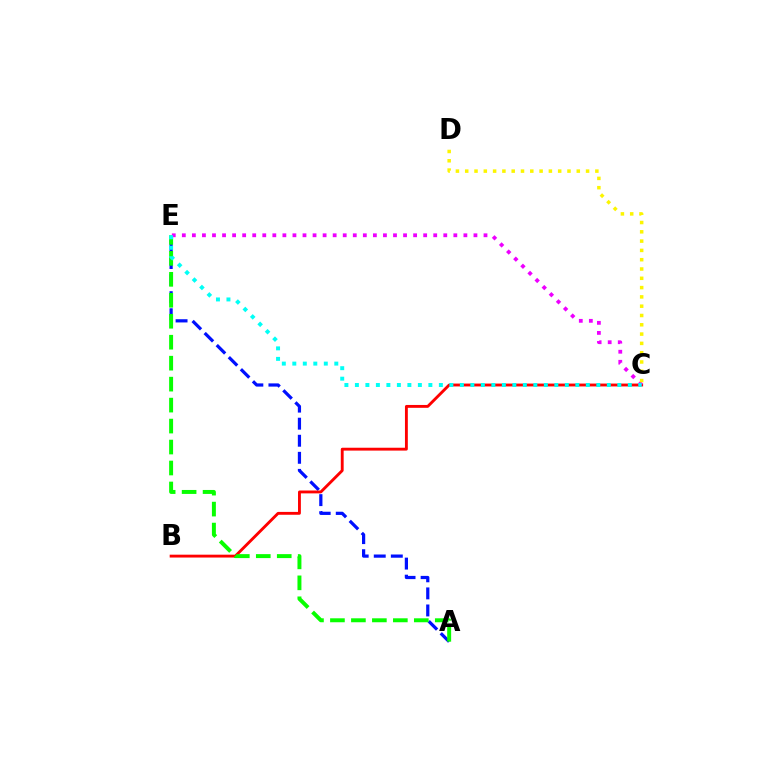{('A', 'E'): [{'color': '#0010ff', 'line_style': 'dashed', 'thickness': 2.32}, {'color': '#08ff00', 'line_style': 'dashed', 'thickness': 2.85}], ('B', 'C'): [{'color': '#ff0000', 'line_style': 'solid', 'thickness': 2.06}], ('C', 'E'): [{'color': '#ee00ff', 'line_style': 'dotted', 'thickness': 2.73}, {'color': '#00fff6', 'line_style': 'dotted', 'thickness': 2.85}], ('C', 'D'): [{'color': '#fcf500', 'line_style': 'dotted', 'thickness': 2.53}]}